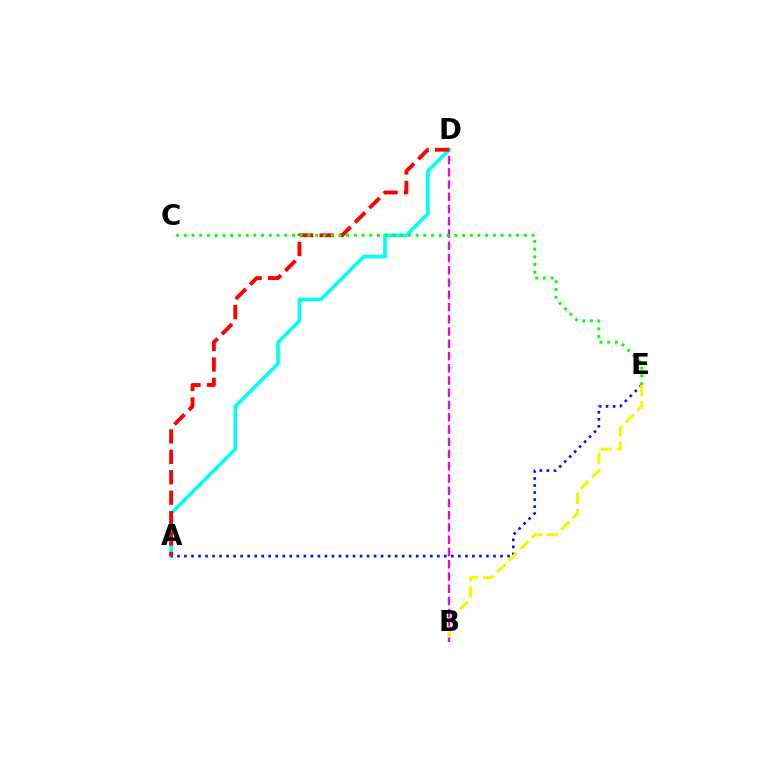{('B', 'D'): [{'color': '#ee00ff', 'line_style': 'dashed', 'thickness': 1.66}], ('A', 'D'): [{'color': '#00fff6', 'line_style': 'solid', 'thickness': 2.6}, {'color': '#ff0000', 'line_style': 'dashed', 'thickness': 2.78}], ('A', 'E'): [{'color': '#0010ff', 'line_style': 'dotted', 'thickness': 1.91}], ('B', 'E'): [{'color': '#fcf500', 'line_style': 'dashed', 'thickness': 2.21}], ('C', 'E'): [{'color': '#08ff00', 'line_style': 'dotted', 'thickness': 2.1}]}